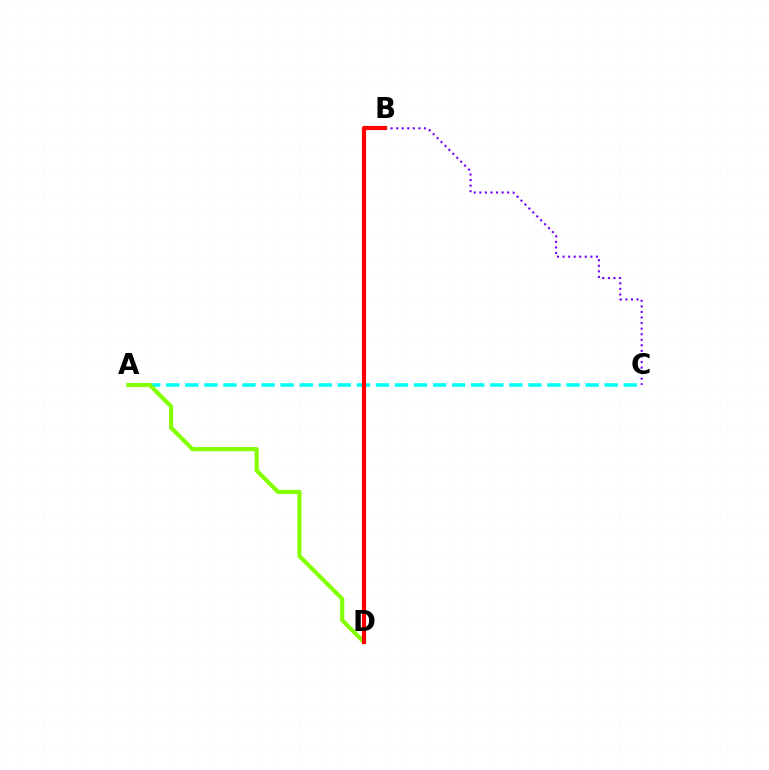{('A', 'C'): [{'color': '#00fff6', 'line_style': 'dashed', 'thickness': 2.59}], ('A', 'D'): [{'color': '#84ff00', 'line_style': 'solid', 'thickness': 2.99}], ('B', 'C'): [{'color': '#7200ff', 'line_style': 'dotted', 'thickness': 1.51}], ('B', 'D'): [{'color': '#ff0000', 'line_style': 'solid', 'thickness': 2.98}]}